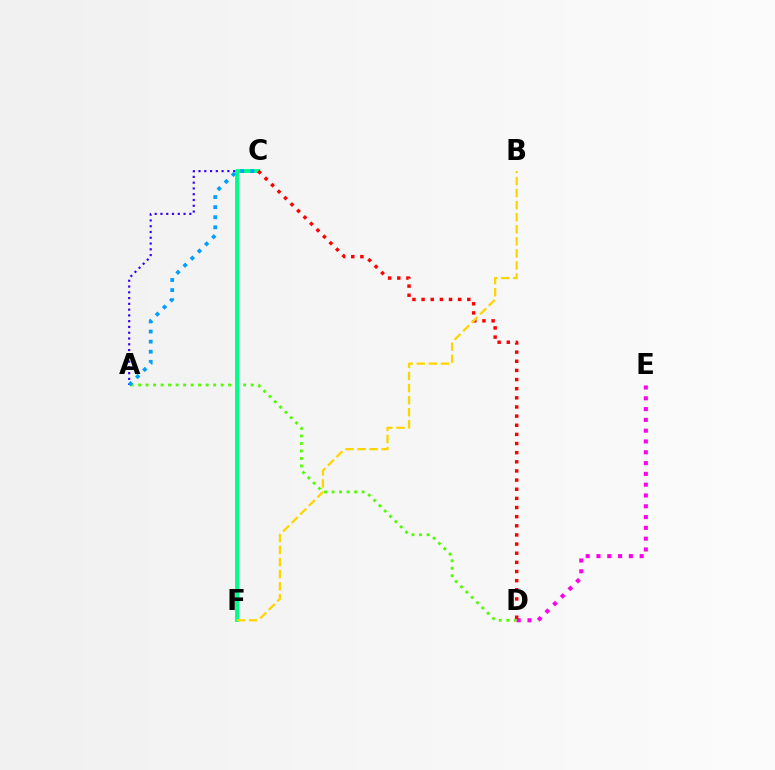{('A', 'D'): [{'color': '#4fff00', 'line_style': 'dotted', 'thickness': 2.04}], ('D', 'E'): [{'color': '#ff00ed', 'line_style': 'dotted', 'thickness': 2.93}], ('A', 'C'): [{'color': '#3700ff', 'line_style': 'dotted', 'thickness': 1.57}, {'color': '#009eff', 'line_style': 'dotted', 'thickness': 2.74}], ('C', 'F'): [{'color': '#00ff86', 'line_style': 'solid', 'thickness': 2.81}], ('C', 'D'): [{'color': '#ff0000', 'line_style': 'dotted', 'thickness': 2.48}], ('B', 'F'): [{'color': '#ffd500', 'line_style': 'dashed', 'thickness': 1.64}]}